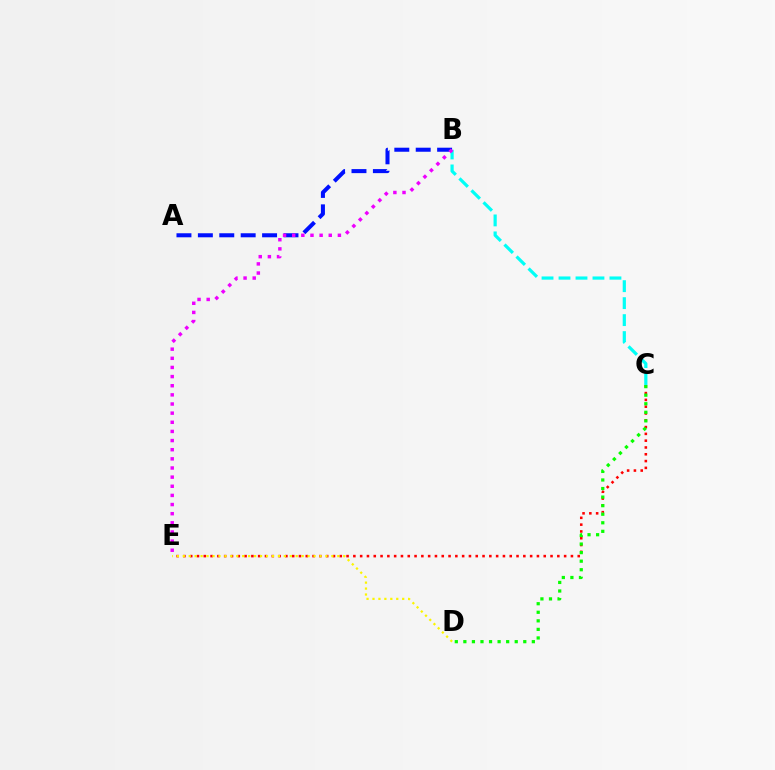{('B', 'C'): [{'color': '#00fff6', 'line_style': 'dashed', 'thickness': 2.31}], ('A', 'B'): [{'color': '#0010ff', 'line_style': 'dashed', 'thickness': 2.91}], ('B', 'E'): [{'color': '#ee00ff', 'line_style': 'dotted', 'thickness': 2.48}], ('C', 'E'): [{'color': '#ff0000', 'line_style': 'dotted', 'thickness': 1.85}], ('D', 'E'): [{'color': '#fcf500', 'line_style': 'dotted', 'thickness': 1.61}], ('C', 'D'): [{'color': '#08ff00', 'line_style': 'dotted', 'thickness': 2.33}]}